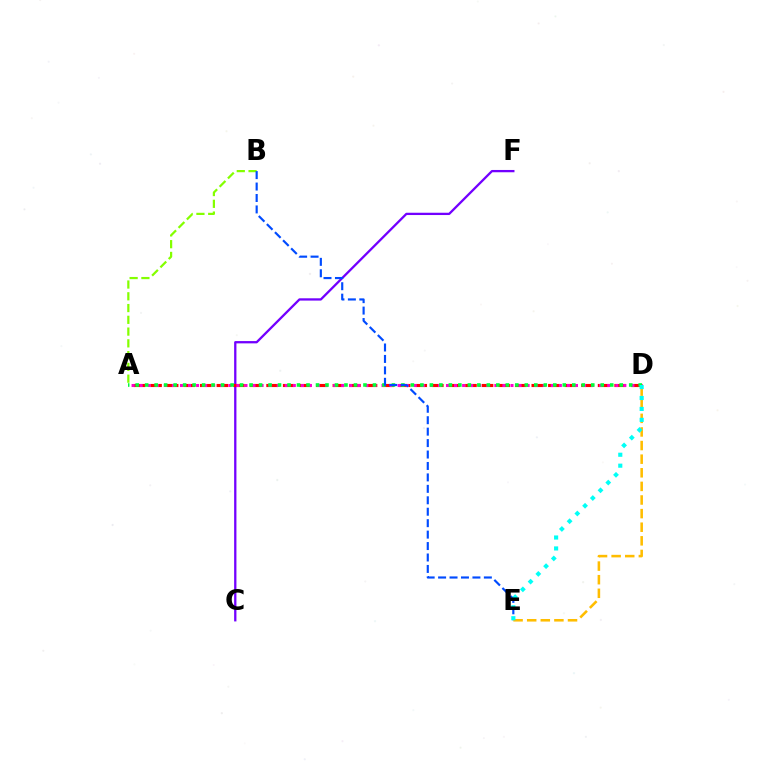{('C', 'F'): [{'color': '#7200ff', 'line_style': 'solid', 'thickness': 1.65}], ('A', 'D'): [{'color': '#ff0000', 'line_style': 'dashed', 'thickness': 2.25}, {'color': '#ff00cf', 'line_style': 'dotted', 'thickness': 2.19}, {'color': '#00ff39', 'line_style': 'dotted', 'thickness': 2.58}], ('A', 'B'): [{'color': '#84ff00', 'line_style': 'dashed', 'thickness': 1.6}], ('B', 'E'): [{'color': '#004bff', 'line_style': 'dashed', 'thickness': 1.55}], ('D', 'E'): [{'color': '#ffbd00', 'line_style': 'dashed', 'thickness': 1.85}, {'color': '#00fff6', 'line_style': 'dotted', 'thickness': 2.97}]}